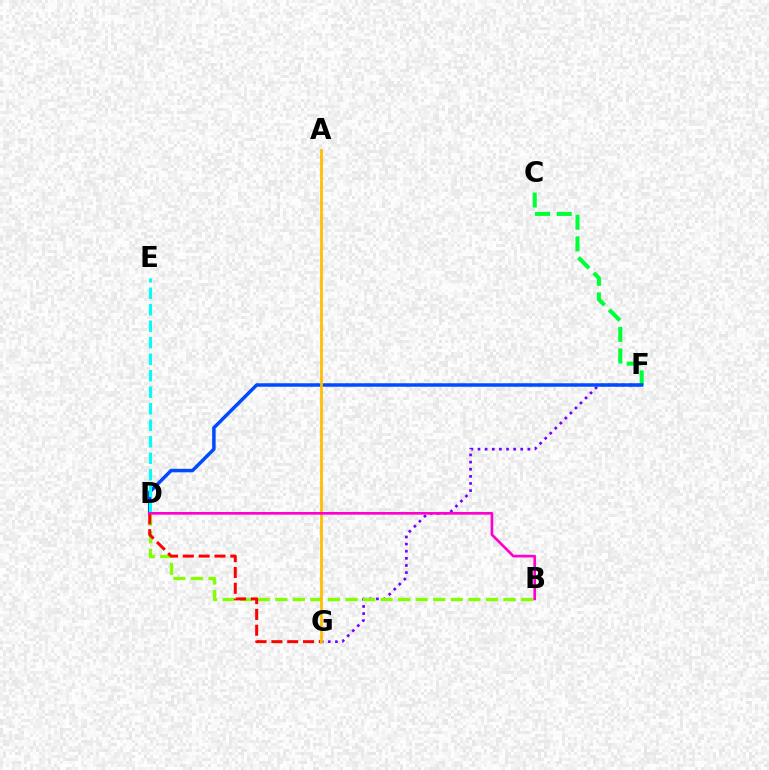{('F', 'G'): [{'color': '#7200ff', 'line_style': 'dotted', 'thickness': 1.94}], ('C', 'F'): [{'color': '#00ff39', 'line_style': 'dashed', 'thickness': 2.94}], ('D', 'F'): [{'color': '#004bff', 'line_style': 'solid', 'thickness': 2.52}], ('D', 'E'): [{'color': '#00fff6', 'line_style': 'dashed', 'thickness': 2.24}], ('B', 'D'): [{'color': '#84ff00', 'line_style': 'dashed', 'thickness': 2.38}, {'color': '#ff00cf', 'line_style': 'solid', 'thickness': 1.92}], ('D', 'G'): [{'color': '#ff0000', 'line_style': 'dashed', 'thickness': 2.15}], ('A', 'G'): [{'color': '#ffbd00', 'line_style': 'solid', 'thickness': 1.96}]}